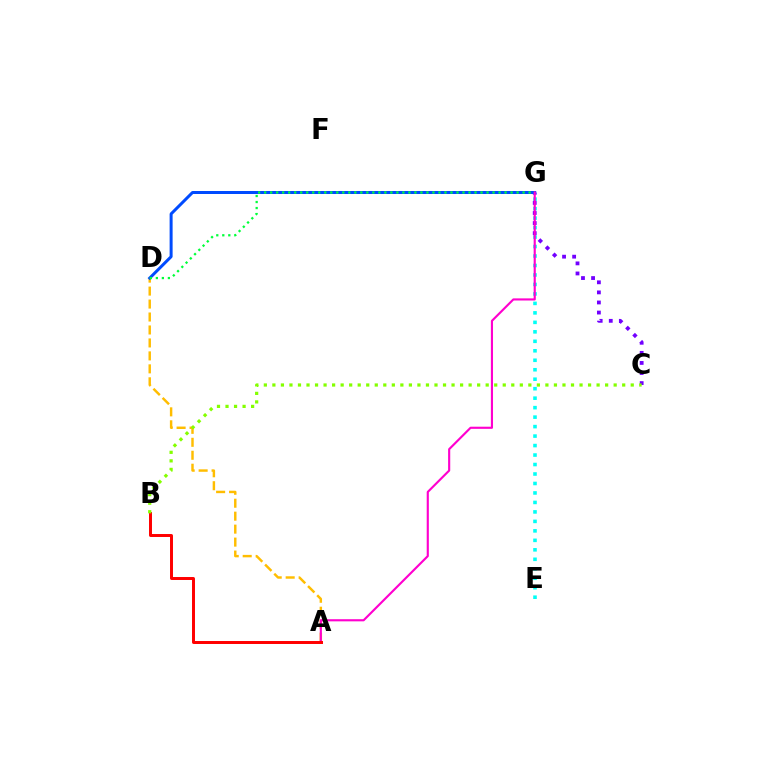{('E', 'G'): [{'color': '#00fff6', 'line_style': 'dotted', 'thickness': 2.58}], ('A', 'D'): [{'color': '#ffbd00', 'line_style': 'dashed', 'thickness': 1.76}], ('C', 'G'): [{'color': '#7200ff', 'line_style': 'dotted', 'thickness': 2.74}], ('D', 'G'): [{'color': '#004bff', 'line_style': 'solid', 'thickness': 2.16}, {'color': '#00ff39', 'line_style': 'dotted', 'thickness': 1.63}], ('A', 'G'): [{'color': '#ff00cf', 'line_style': 'solid', 'thickness': 1.54}], ('A', 'B'): [{'color': '#ff0000', 'line_style': 'solid', 'thickness': 2.14}], ('B', 'C'): [{'color': '#84ff00', 'line_style': 'dotted', 'thickness': 2.32}]}